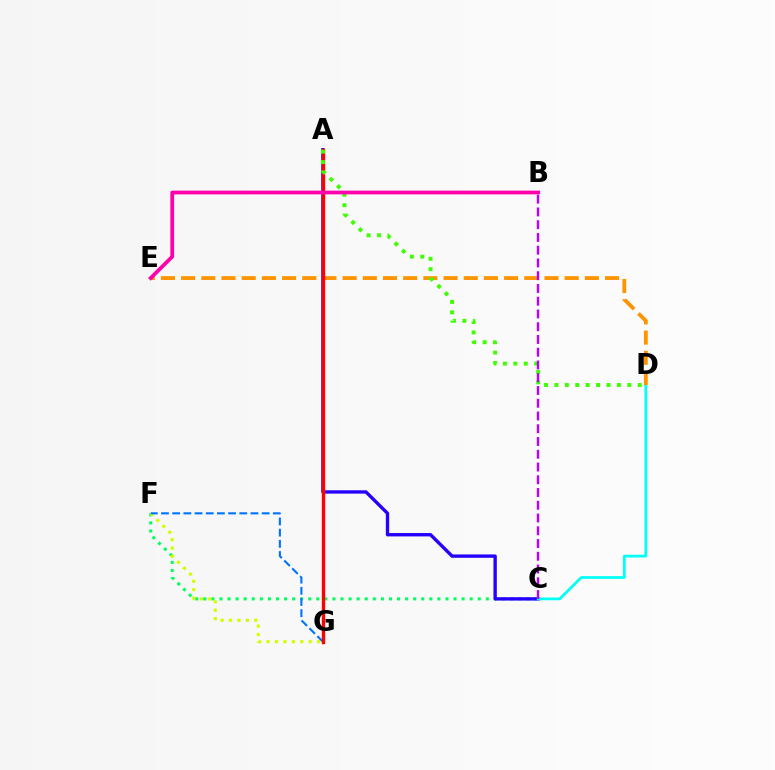{('C', 'F'): [{'color': '#00ff5c', 'line_style': 'dotted', 'thickness': 2.19}], ('A', 'C'): [{'color': '#2500ff', 'line_style': 'solid', 'thickness': 2.42}], ('F', 'G'): [{'color': '#d1ff00', 'line_style': 'dotted', 'thickness': 2.29}, {'color': '#0074ff', 'line_style': 'dashed', 'thickness': 1.52}], ('C', 'D'): [{'color': '#00fff6', 'line_style': 'solid', 'thickness': 1.97}], ('D', 'E'): [{'color': '#ff9400', 'line_style': 'dashed', 'thickness': 2.74}], ('A', 'G'): [{'color': '#ff0000', 'line_style': 'solid', 'thickness': 2.4}], ('A', 'D'): [{'color': '#3dff00', 'line_style': 'dotted', 'thickness': 2.83}], ('B', 'C'): [{'color': '#b900ff', 'line_style': 'dashed', 'thickness': 1.73}], ('B', 'E'): [{'color': '#ff00ac', 'line_style': 'solid', 'thickness': 2.69}]}